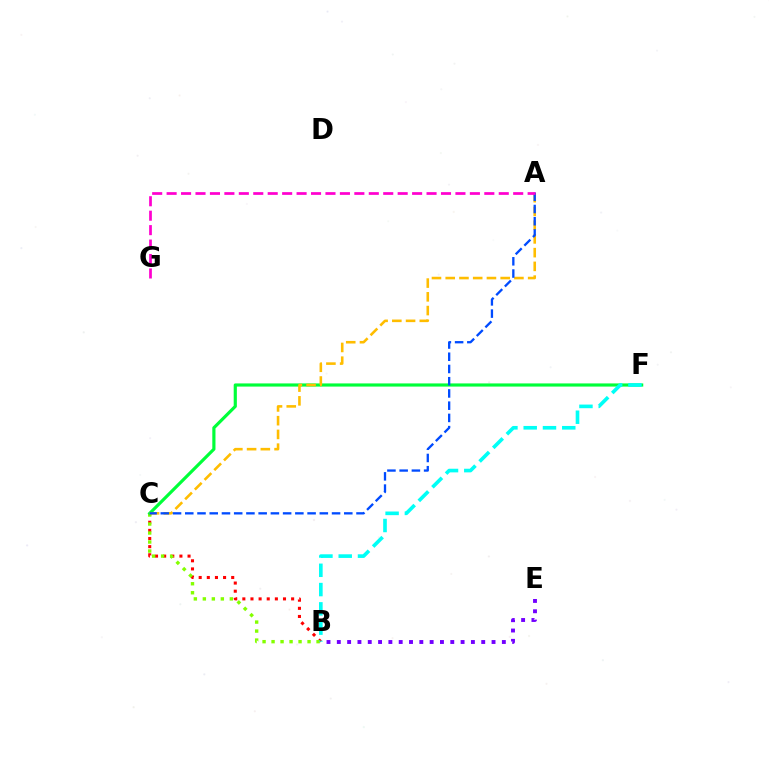{('B', 'C'): [{'color': '#ff0000', 'line_style': 'dotted', 'thickness': 2.21}, {'color': '#84ff00', 'line_style': 'dotted', 'thickness': 2.44}], ('C', 'F'): [{'color': '#00ff39', 'line_style': 'solid', 'thickness': 2.28}], ('A', 'C'): [{'color': '#ffbd00', 'line_style': 'dashed', 'thickness': 1.87}, {'color': '#004bff', 'line_style': 'dashed', 'thickness': 1.66}], ('B', 'E'): [{'color': '#7200ff', 'line_style': 'dotted', 'thickness': 2.8}], ('B', 'F'): [{'color': '#00fff6', 'line_style': 'dashed', 'thickness': 2.62}], ('A', 'G'): [{'color': '#ff00cf', 'line_style': 'dashed', 'thickness': 1.96}]}